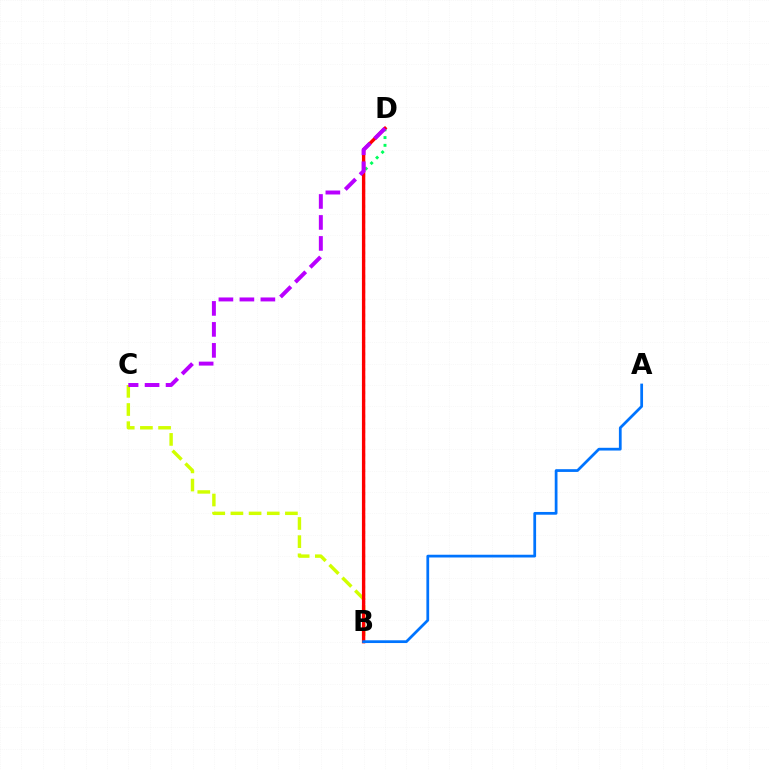{('B', 'D'): [{'color': '#00ff5c', 'line_style': 'dotted', 'thickness': 2.11}, {'color': '#ff0000', 'line_style': 'solid', 'thickness': 2.43}], ('B', 'C'): [{'color': '#d1ff00', 'line_style': 'dashed', 'thickness': 2.47}], ('A', 'B'): [{'color': '#0074ff', 'line_style': 'solid', 'thickness': 1.98}], ('C', 'D'): [{'color': '#b900ff', 'line_style': 'dashed', 'thickness': 2.85}]}